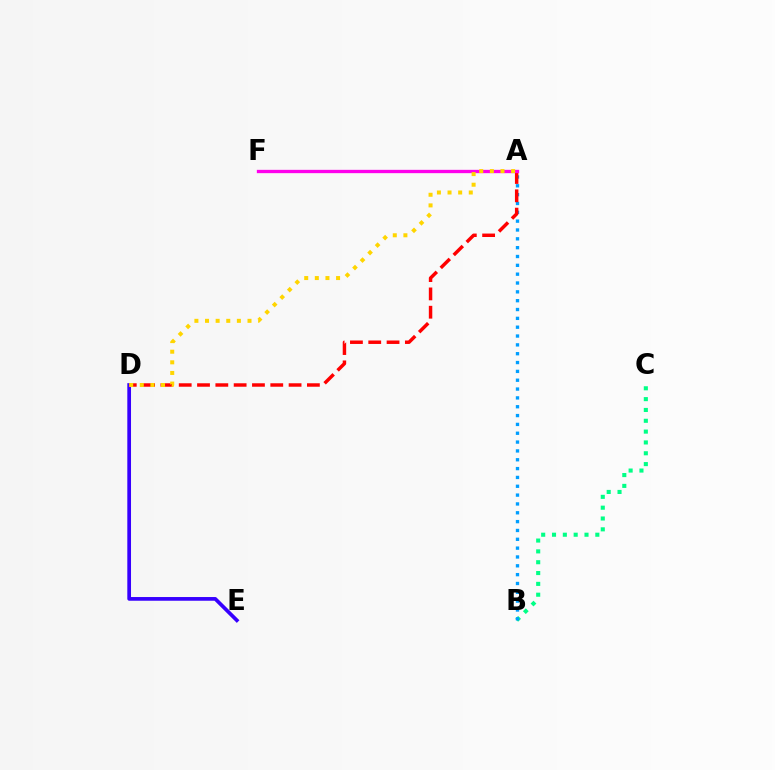{('B', 'C'): [{'color': '#00ff86', 'line_style': 'dotted', 'thickness': 2.94}], ('A', 'B'): [{'color': '#009eff', 'line_style': 'dotted', 'thickness': 2.4}], ('D', 'E'): [{'color': '#3700ff', 'line_style': 'solid', 'thickness': 2.67}], ('A', 'D'): [{'color': '#ff0000', 'line_style': 'dashed', 'thickness': 2.49}, {'color': '#ffd500', 'line_style': 'dotted', 'thickness': 2.89}], ('A', 'F'): [{'color': '#4fff00', 'line_style': 'solid', 'thickness': 1.95}, {'color': '#ff00ed', 'line_style': 'solid', 'thickness': 2.39}]}